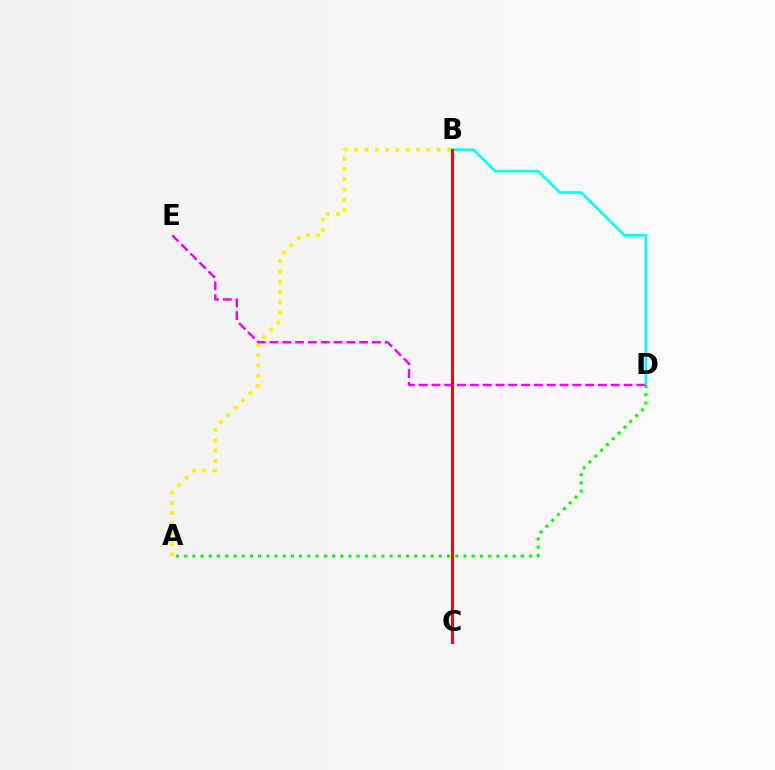{('B', 'C'): [{'color': '#0010ff', 'line_style': 'dashed', 'thickness': 1.91}, {'color': '#ff0000', 'line_style': 'solid', 'thickness': 2.12}], ('B', 'D'): [{'color': '#00fff6', 'line_style': 'solid', 'thickness': 1.87}], ('A', 'B'): [{'color': '#fcf500', 'line_style': 'dotted', 'thickness': 2.8}], ('D', 'E'): [{'color': '#ee00ff', 'line_style': 'dashed', 'thickness': 1.74}], ('A', 'D'): [{'color': '#08ff00', 'line_style': 'dotted', 'thickness': 2.23}]}